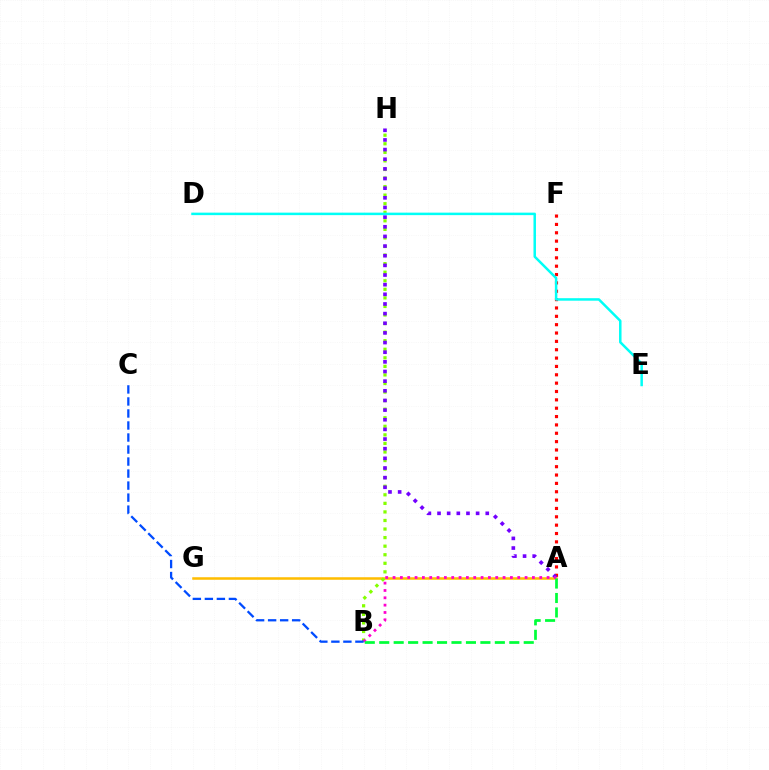{('A', 'F'): [{'color': '#ff0000', 'line_style': 'dotted', 'thickness': 2.27}], ('A', 'G'): [{'color': '#ffbd00', 'line_style': 'solid', 'thickness': 1.82}], ('B', 'H'): [{'color': '#84ff00', 'line_style': 'dotted', 'thickness': 2.33}], ('A', 'H'): [{'color': '#7200ff', 'line_style': 'dotted', 'thickness': 2.62}], ('A', 'B'): [{'color': '#ff00cf', 'line_style': 'dotted', 'thickness': 1.99}, {'color': '#00ff39', 'line_style': 'dashed', 'thickness': 1.96}], ('B', 'C'): [{'color': '#004bff', 'line_style': 'dashed', 'thickness': 1.63}], ('D', 'E'): [{'color': '#00fff6', 'line_style': 'solid', 'thickness': 1.8}]}